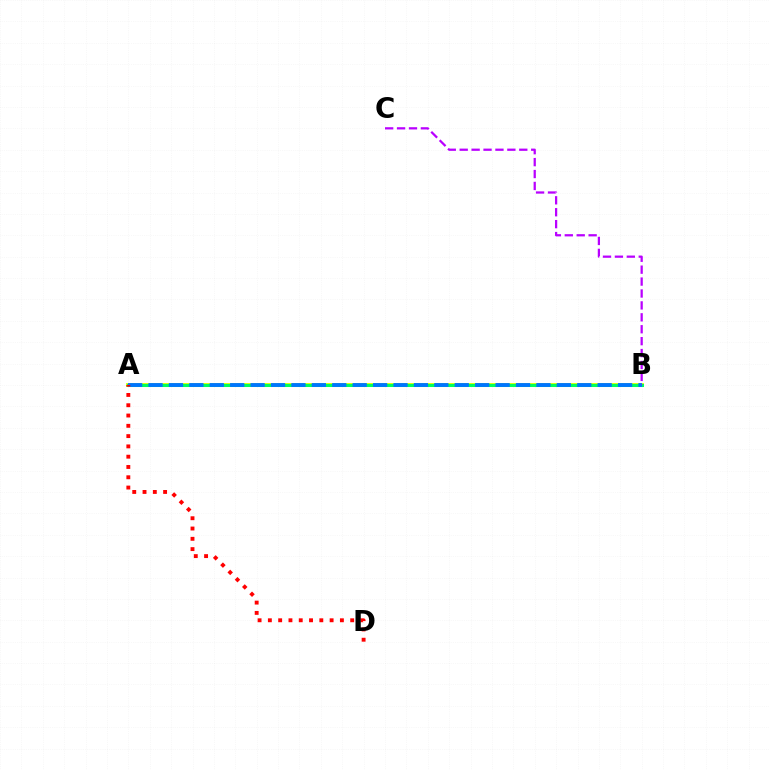{('A', 'B'): [{'color': '#d1ff00', 'line_style': 'solid', 'thickness': 2.77}, {'color': '#00ff5c', 'line_style': 'solid', 'thickness': 2.18}, {'color': '#0074ff', 'line_style': 'dashed', 'thickness': 2.77}], ('A', 'D'): [{'color': '#ff0000', 'line_style': 'dotted', 'thickness': 2.8}], ('B', 'C'): [{'color': '#b900ff', 'line_style': 'dashed', 'thickness': 1.62}]}